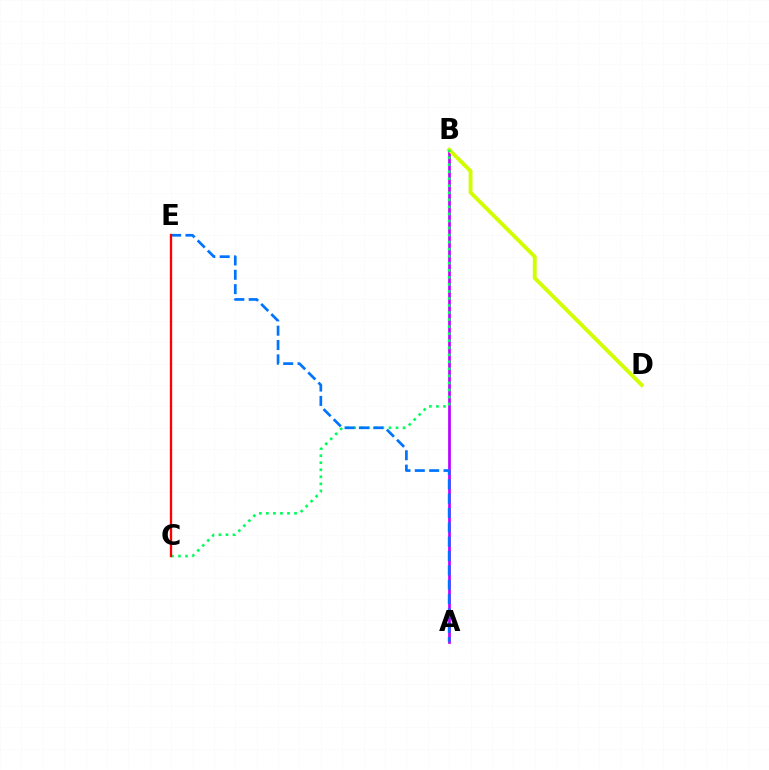{('A', 'B'): [{'color': '#b900ff', 'line_style': 'solid', 'thickness': 1.94}], ('B', 'D'): [{'color': '#d1ff00', 'line_style': 'solid', 'thickness': 2.79}], ('B', 'C'): [{'color': '#00ff5c', 'line_style': 'dotted', 'thickness': 1.91}], ('A', 'E'): [{'color': '#0074ff', 'line_style': 'dashed', 'thickness': 1.95}], ('C', 'E'): [{'color': '#ff0000', 'line_style': 'solid', 'thickness': 1.67}]}